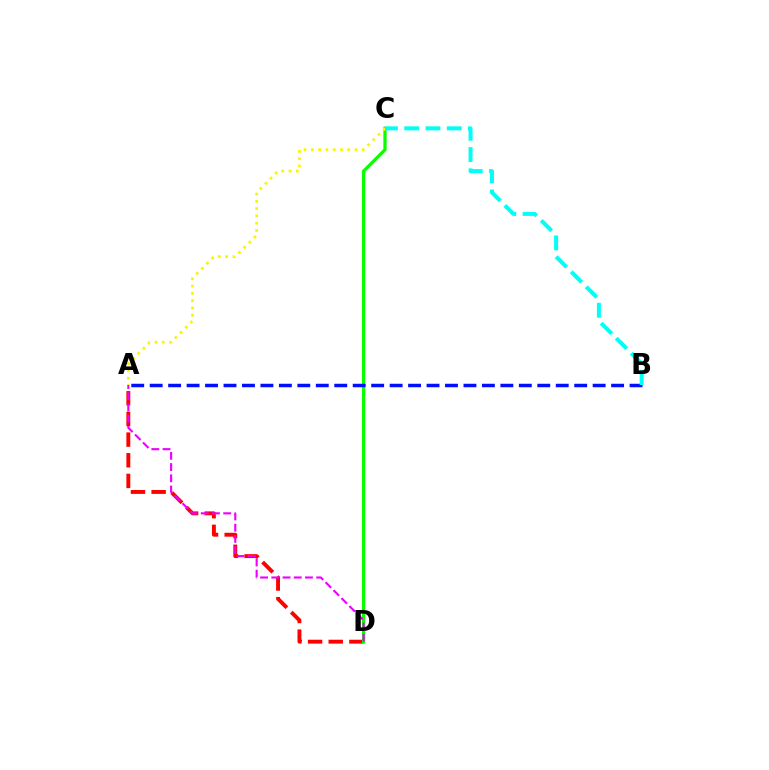{('A', 'D'): [{'color': '#ff0000', 'line_style': 'dashed', 'thickness': 2.81}, {'color': '#ee00ff', 'line_style': 'dashed', 'thickness': 1.53}], ('C', 'D'): [{'color': '#08ff00', 'line_style': 'solid', 'thickness': 2.35}], ('A', 'B'): [{'color': '#0010ff', 'line_style': 'dashed', 'thickness': 2.51}], ('A', 'C'): [{'color': '#fcf500', 'line_style': 'dotted', 'thickness': 1.98}], ('B', 'C'): [{'color': '#00fff6', 'line_style': 'dashed', 'thickness': 2.89}]}